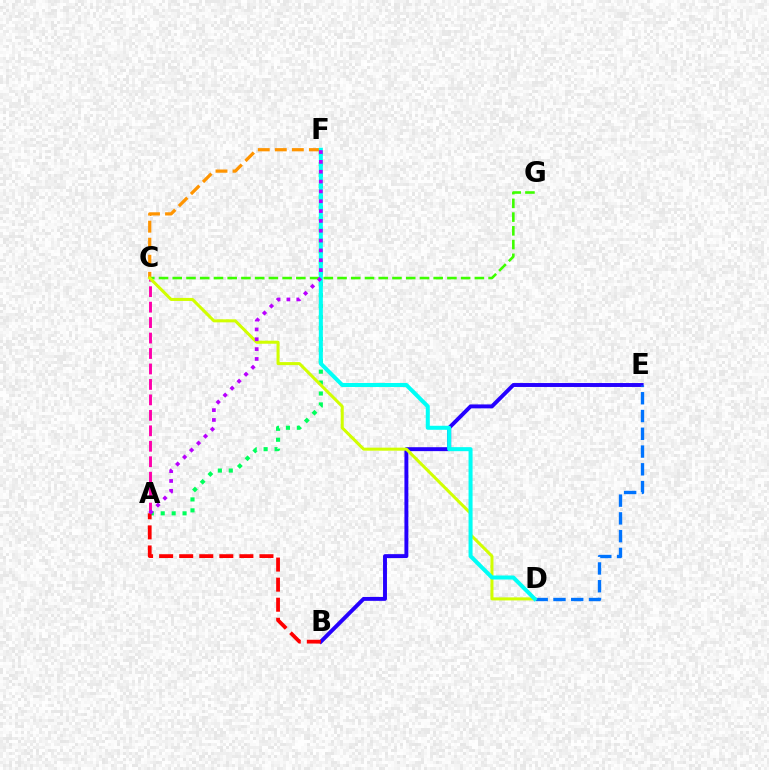{('A', 'F'): [{'color': '#00ff5c', 'line_style': 'dotted', 'thickness': 2.97}, {'color': '#b900ff', 'line_style': 'dotted', 'thickness': 2.67}], ('C', 'G'): [{'color': '#3dff00', 'line_style': 'dashed', 'thickness': 1.87}], ('A', 'C'): [{'color': '#ff00ac', 'line_style': 'dashed', 'thickness': 2.1}], ('C', 'F'): [{'color': '#ff9400', 'line_style': 'dashed', 'thickness': 2.32}], ('B', 'E'): [{'color': '#2500ff', 'line_style': 'solid', 'thickness': 2.83}], ('D', 'E'): [{'color': '#0074ff', 'line_style': 'dashed', 'thickness': 2.41}], ('A', 'B'): [{'color': '#ff0000', 'line_style': 'dashed', 'thickness': 2.73}], ('C', 'D'): [{'color': '#d1ff00', 'line_style': 'solid', 'thickness': 2.18}], ('D', 'F'): [{'color': '#00fff6', 'line_style': 'solid', 'thickness': 2.89}]}